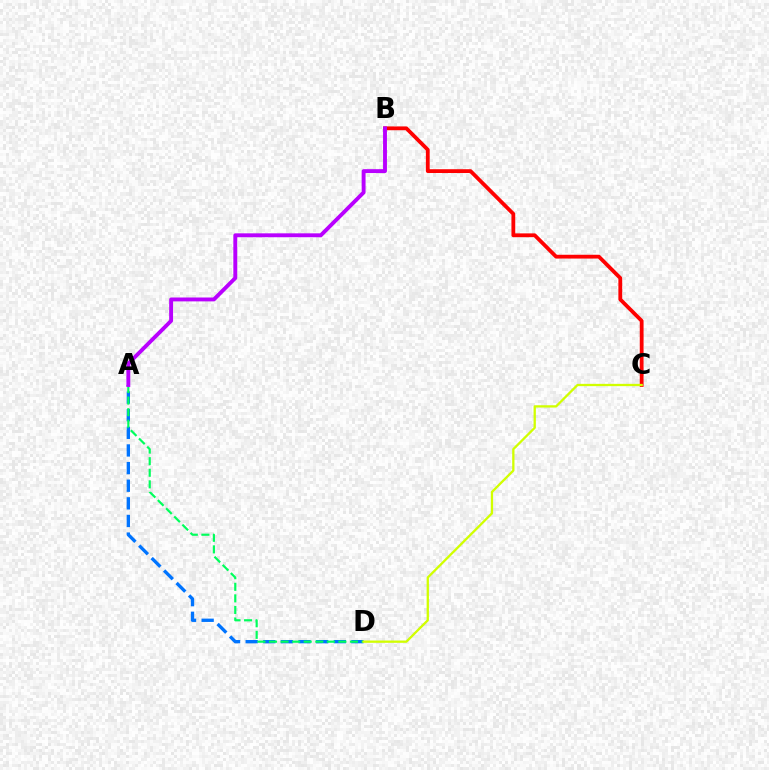{('B', 'C'): [{'color': '#ff0000', 'line_style': 'solid', 'thickness': 2.74}], ('A', 'D'): [{'color': '#0074ff', 'line_style': 'dashed', 'thickness': 2.39}, {'color': '#00ff5c', 'line_style': 'dashed', 'thickness': 1.57}], ('A', 'B'): [{'color': '#b900ff', 'line_style': 'solid', 'thickness': 2.8}], ('C', 'D'): [{'color': '#d1ff00', 'line_style': 'solid', 'thickness': 1.66}]}